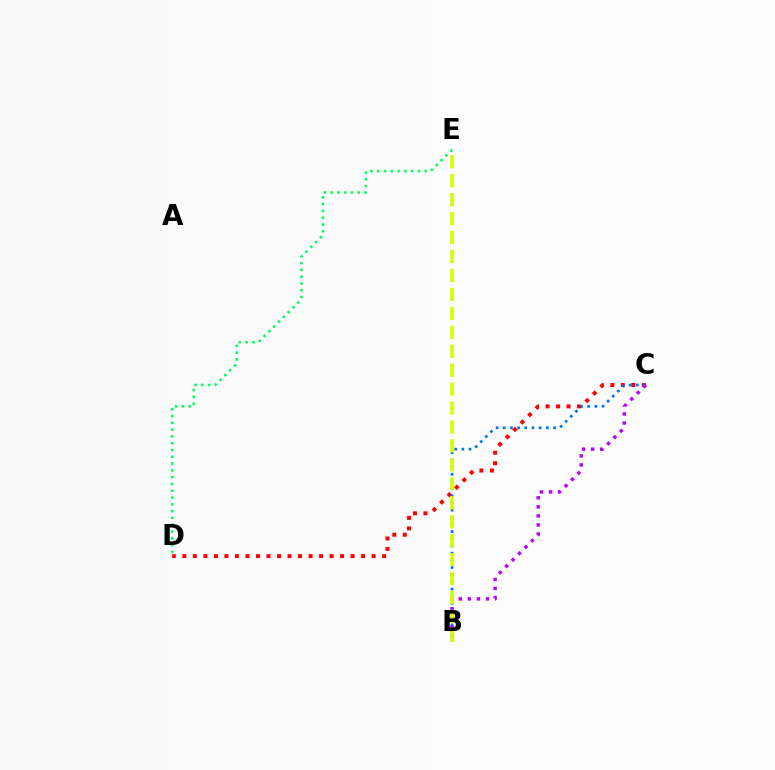{('C', 'D'): [{'color': '#ff0000', 'line_style': 'dotted', 'thickness': 2.86}], ('B', 'C'): [{'color': '#0074ff', 'line_style': 'dotted', 'thickness': 1.95}, {'color': '#b900ff', 'line_style': 'dotted', 'thickness': 2.46}], ('D', 'E'): [{'color': '#00ff5c', 'line_style': 'dotted', 'thickness': 1.84}], ('B', 'E'): [{'color': '#d1ff00', 'line_style': 'dashed', 'thickness': 2.57}]}